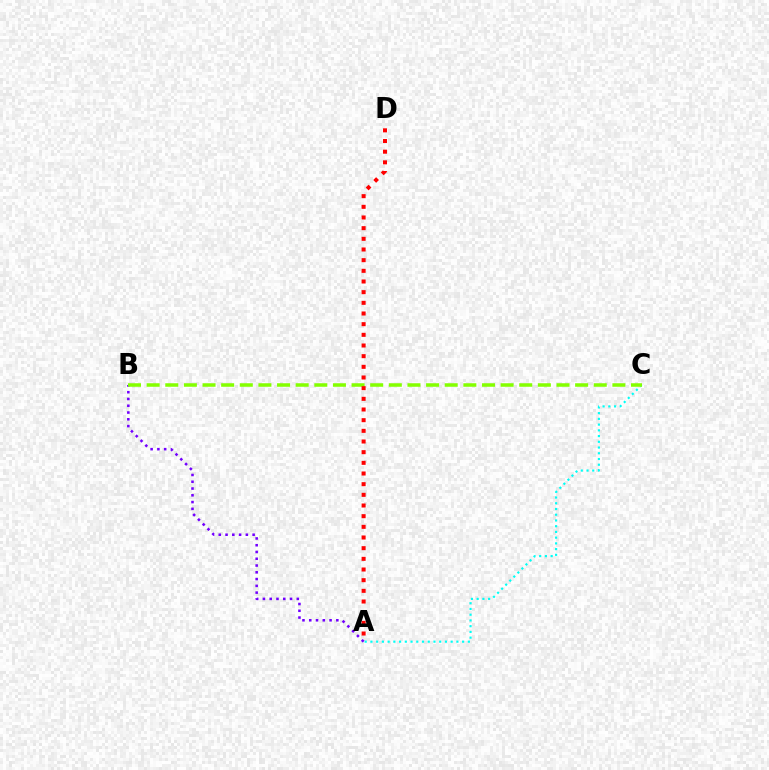{('A', 'C'): [{'color': '#00fff6', 'line_style': 'dotted', 'thickness': 1.56}], ('A', 'B'): [{'color': '#7200ff', 'line_style': 'dotted', 'thickness': 1.84}], ('B', 'C'): [{'color': '#84ff00', 'line_style': 'dashed', 'thickness': 2.53}], ('A', 'D'): [{'color': '#ff0000', 'line_style': 'dotted', 'thickness': 2.9}]}